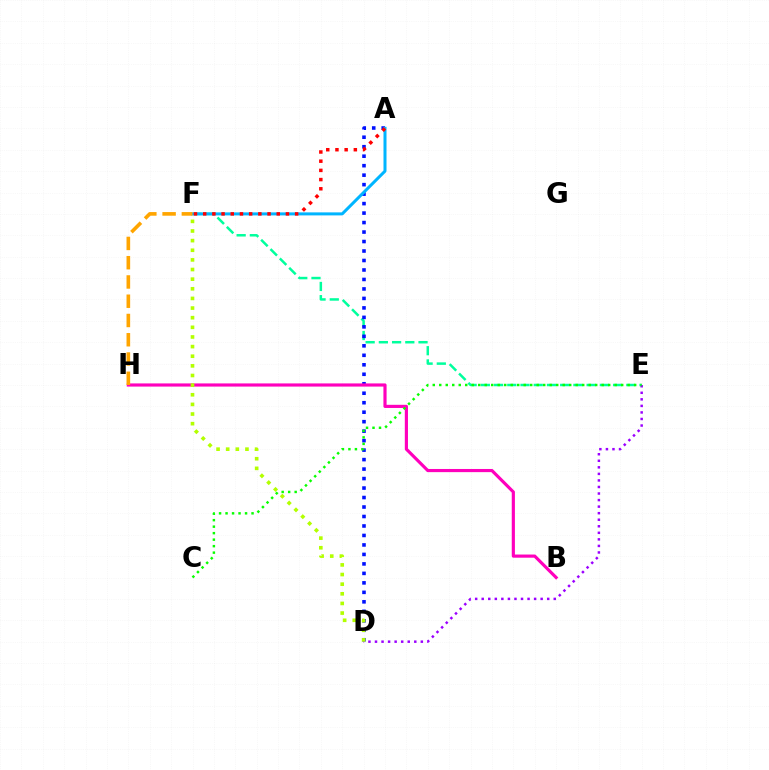{('E', 'F'): [{'color': '#00ff9d', 'line_style': 'dashed', 'thickness': 1.8}], ('A', 'D'): [{'color': '#0010ff', 'line_style': 'dotted', 'thickness': 2.58}], ('D', 'E'): [{'color': '#9b00ff', 'line_style': 'dotted', 'thickness': 1.78}], ('A', 'F'): [{'color': '#00b5ff', 'line_style': 'solid', 'thickness': 2.17}, {'color': '#ff0000', 'line_style': 'dotted', 'thickness': 2.5}], ('B', 'H'): [{'color': '#ff00bd', 'line_style': 'solid', 'thickness': 2.28}], ('D', 'F'): [{'color': '#b3ff00', 'line_style': 'dotted', 'thickness': 2.62}], ('C', 'E'): [{'color': '#08ff00', 'line_style': 'dotted', 'thickness': 1.77}], ('F', 'H'): [{'color': '#ffa500', 'line_style': 'dashed', 'thickness': 2.62}]}